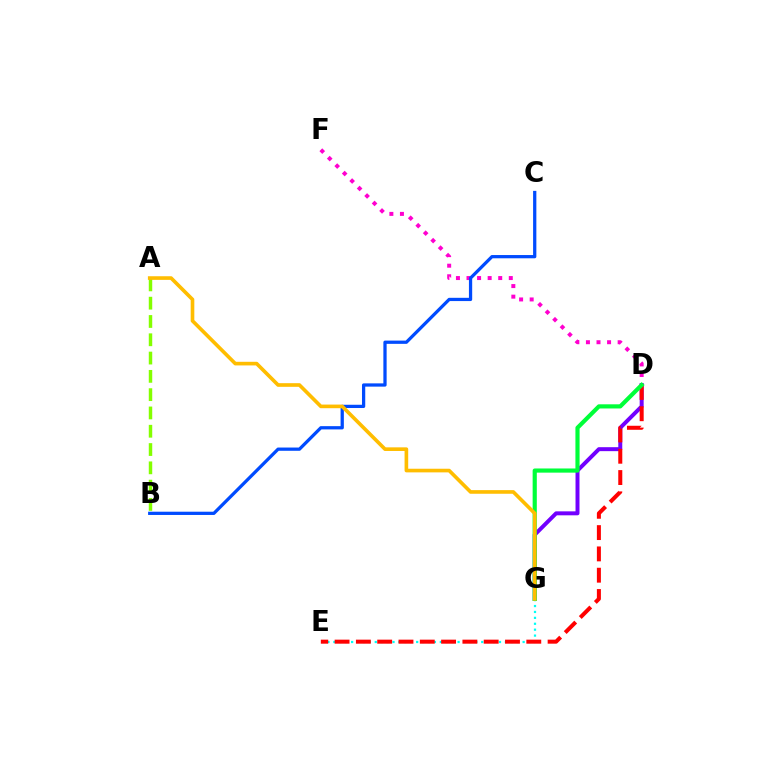{('E', 'G'): [{'color': '#00fff6', 'line_style': 'dotted', 'thickness': 1.61}], ('D', 'F'): [{'color': '#ff00cf', 'line_style': 'dotted', 'thickness': 2.87}], ('B', 'C'): [{'color': '#004bff', 'line_style': 'solid', 'thickness': 2.34}], ('D', 'G'): [{'color': '#7200ff', 'line_style': 'solid', 'thickness': 2.85}, {'color': '#00ff39', 'line_style': 'solid', 'thickness': 3.0}], ('D', 'E'): [{'color': '#ff0000', 'line_style': 'dashed', 'thickness': 2.89}], ('A', 'B'): [{'color': '#84ff00', 'line_style': 'dashed', 'thickness': 2.49}], ('A', 'G'): [{'color': '#ffbd00', 'line_style': 'solid', 'thickness': 2.62}]}